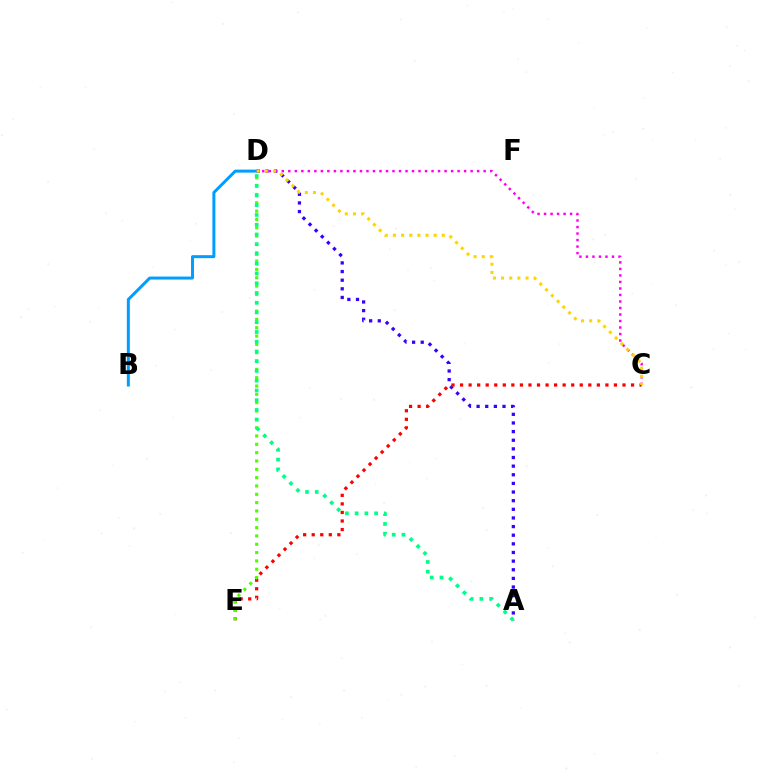{('A', 'D'): [{'color': '#3700ff', 'line_style': 'dotted', 'thickness': 2.35}, {'color': '#00ff86', 'line_style': 'dotted', 'thickness': 2.65}], ('C', 'E'): [{'color': '#ff0000', 'line_style': 'dotted', 'thickness': 2.32}], ('B', 'D'): [{'color': '#009eff', 'line_style': 'solid', 'thickness': 2.16}], ('C', 'D'): [{'color': '#ff00ed', 'line_style': 'dotted', 'thickness': 1.77}, {'color': '#ffd500', 'line_style': 'dotted', 'thickness': 2.21}], ('D', 'E'): [{'color': '#4fff00', 'line_style': 'dotted', 'thickness': 2.26}]}